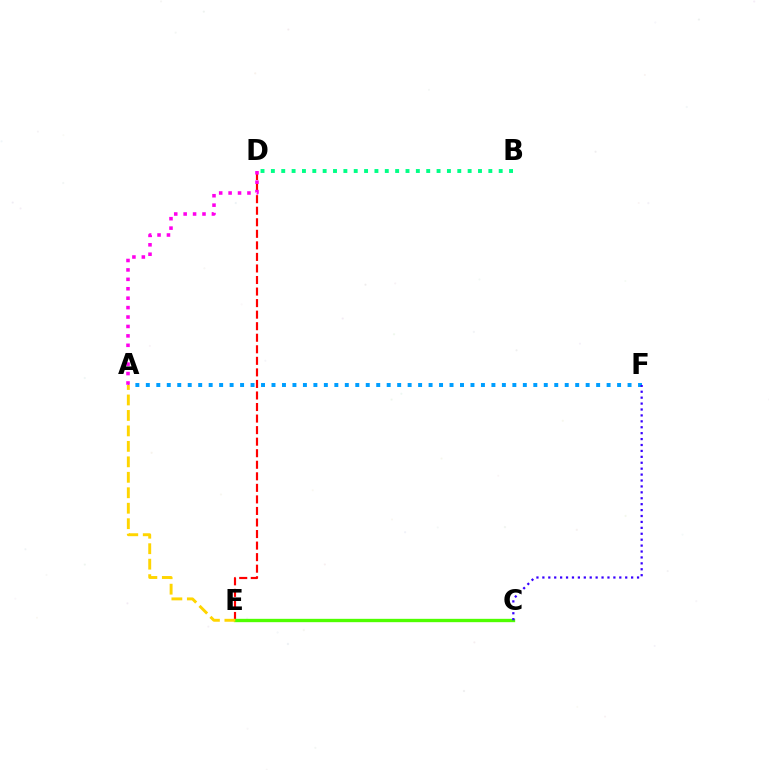{('D', 'E'): [{'color': '#ff0000', 'line_style': 'dashed', 'thickness': 1.57}], ('B', 'D'): [{'color': '#00ff86', 'line_style': 'dotted', 'thickness': 2.81}], ('A', 'F'): [{'color': '#009eff', 'line_style': 'dotted', 'thickness': 2.85}], ('C', 'E'): [{'color': '#4fff00', 'line_style': 'solid', 'thickness': 2.41}], ('C', 'F'): [{'color': '#3700ff', 'line_style': 'dotted', 'thickness': 1.61}], ('A', 'D'): [{'color': '#ff00ed', 'line_style': 'dotted', 'thickness': 2.56}], ('A', 'E'): [{'color': '#ffd500', 'line_style': 'dashed', 'thickness': 2.1}]}